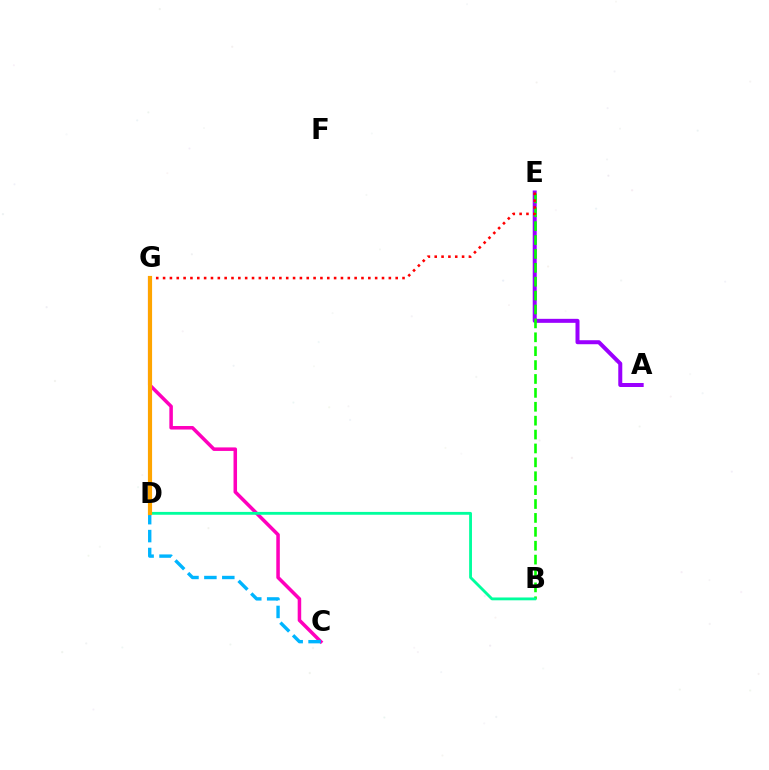{('D', 'G'): [{'color': '#b3ff00', 'line_style': 'dashed', 'thickness': 1.72}, {'color': '#0010ff', 'line_style': 'solid', 'thickness': 1.92}, {'color': '#ffa500', 'line_style': 'solid', 'thickness': 3.0}], ('C', 'G'): [{'color': '#ff00bd', 'line_style': 'solid', 'thickness': 2.54}], ('A', 'E'): [{'color': '#9b00ff', 'line_style': 'solid', 'thickness': 2.88}], ('B', 'E'): [{'color': '#08ff00', 'line_style': 'dashed', 'thickness': 1.89}], ('C', 'D'): [{'color': '#00b5ff', 'line_style': 'dashed', 'thickness': 2.43}], ('B', 'D'): [{'color': '#00ff9d', 'line_style': 'solid', 'thickness': 2.04}], ('E', 'G'): [{'color': '#ff0000', 'line_style': 'dotted', 'thickness': 1.86}]}